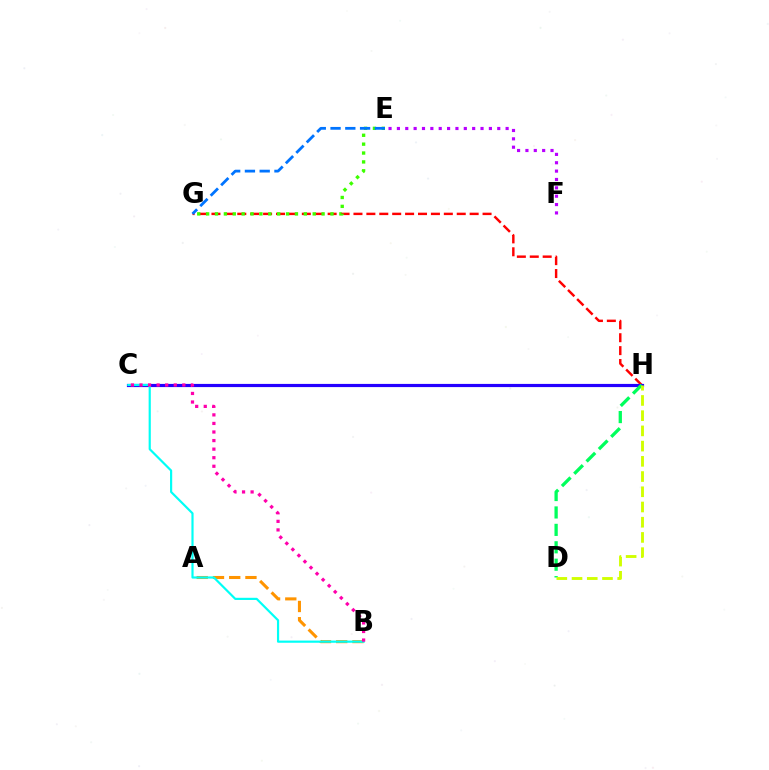{('G', 'H'): [{'color': '#ff0000', 'line_style': 'dashed', 'thickness': 1.75}], ('A', 'B'): [{'color': '#ff9400', 'line_style': 'dashed', 'thickness': 2.21}], ('E', 'F'): [{'color': '#b900ff', 'line_style': 'dotted', 'thickness': 2.27}], ('C', 'H'): [{'color': '#2500ff', 'line_style': 'solid', 'thickness': 2.29}], ('E', 'G'): [{'color': '#3dff00', 'line_style': 'dotted', 'thickness': 2.41}, {'color': '#0074ff', 'line_style': 'dashed', 'thickness': 2.01}], ('D', 'H'): [{'color': '#00ff5c', 'line_style': 'dashed', 'thickness': 2.37}, {'color': '#d1ff00', 'line_style': 'dashed', 'thickness': 2.07}], ('B', 'C'): [{'color': '#00fff6', 'line_style': 'solid', 'thickness': 1.57}, {'color': '#ff00ac', 'line_style': 'dotted', 'thickness': 2.33}]}